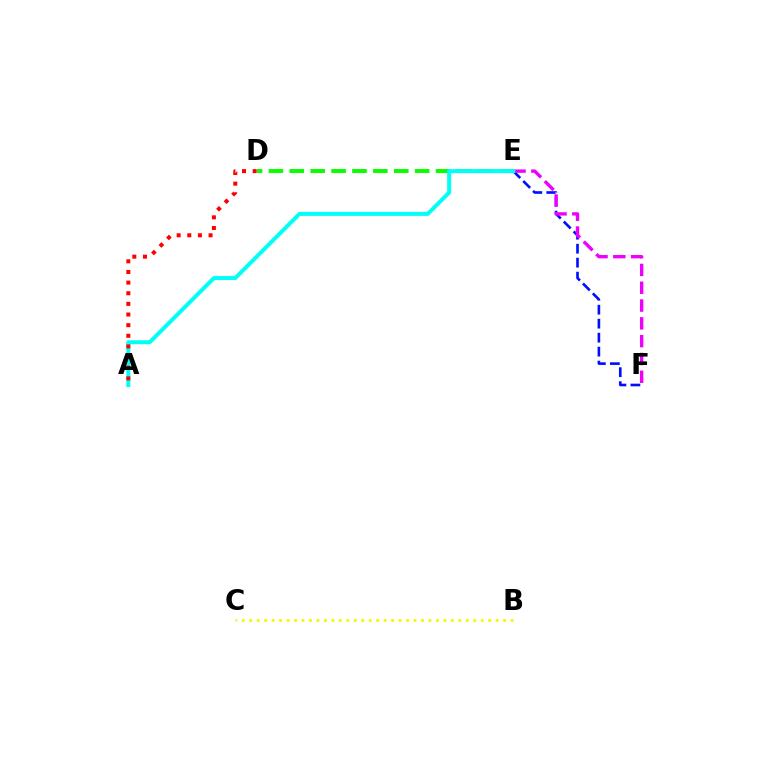{('E', 'F'): [{'color': '#0010ff', 'line_style': 'dashed', 'thickness': 1.9}, {'color': '#ee00ff', 'line_style': 'dashed', 'thickness': 2.42}], ('D', 'E'): [{'color': '#08ff00', 'line_style': 'dashed', 'thickness': 2.84}], ('A', 'E'): [{'color': '#00fff6', 'line_style': 'solid', 'thickness': 2.88}], ('B', 'C'): [{'color': '#fcf500', 'line_style': 'dotted', 'thickness': 2.03}], ('A', 'D'): [{'color': '#ff0000', 'line_style': 'dotted', 'thickness': 2.89}]}